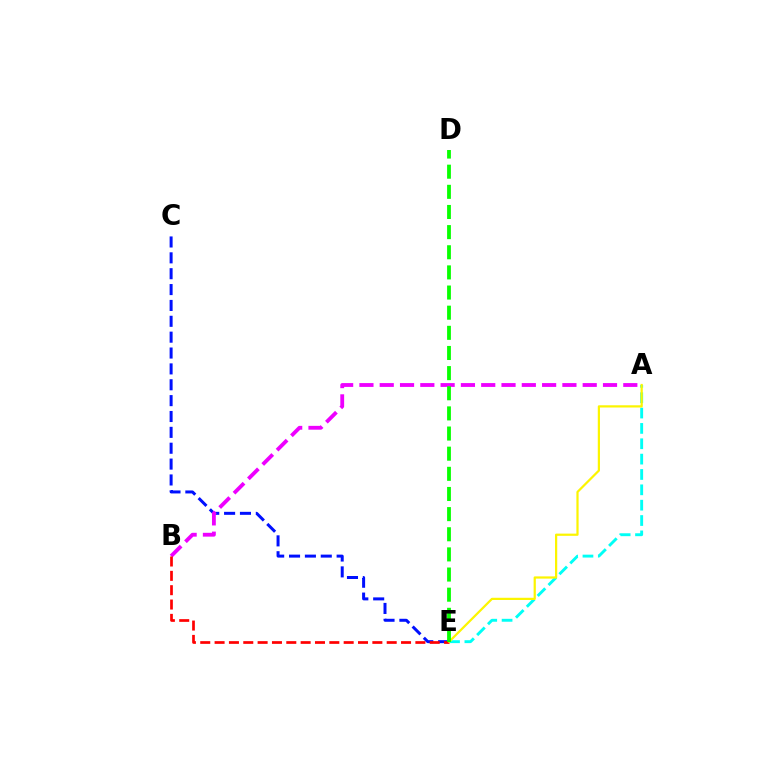{('A', 'E'): [{'color': '#00fff6', 'line_style': 'dashed', 'thickness': 2.09}, {'color': '#fcf500', 'line_style': 'solid', 'thickness': 1.6}], ('C', 'E'): [{'color': '#0010ff', 'line_style': 'dashed', 'thickness': 2.16}], ('A', 'B'): [{'color': '#ee00ff', 'line_style': 'dashed', 'thickness': 2.76}], ('B', 'E'): [{'color': '#ff0000', 'line_style': 'dashed', 'thickness': 1.95}], ('D', 'E'): [{'color': '#08ff00', 'line_style': 'dashed', 'thickness': 2.74}]}